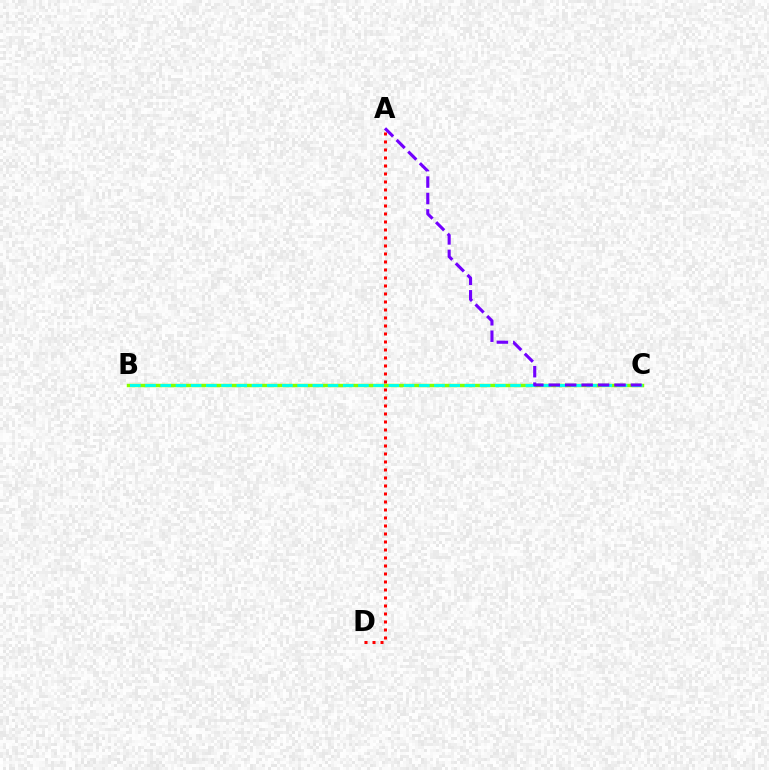{('B', 'C'): [{'color': '#84ff00', 'line_style': 'solid', 'thickness': 2.47}, {'color': '#00fff6', 'line_style': 'dashed', 'thickness': 2.07}], ('A', 'D'): [{'color': '#ff0000', 'line_style': 'dotted', 'thickness': 2.17}], ('A', 'C'): [{'color': '#7200ff', 'line_style': 'dashed', 'thickness': 2.23}]}